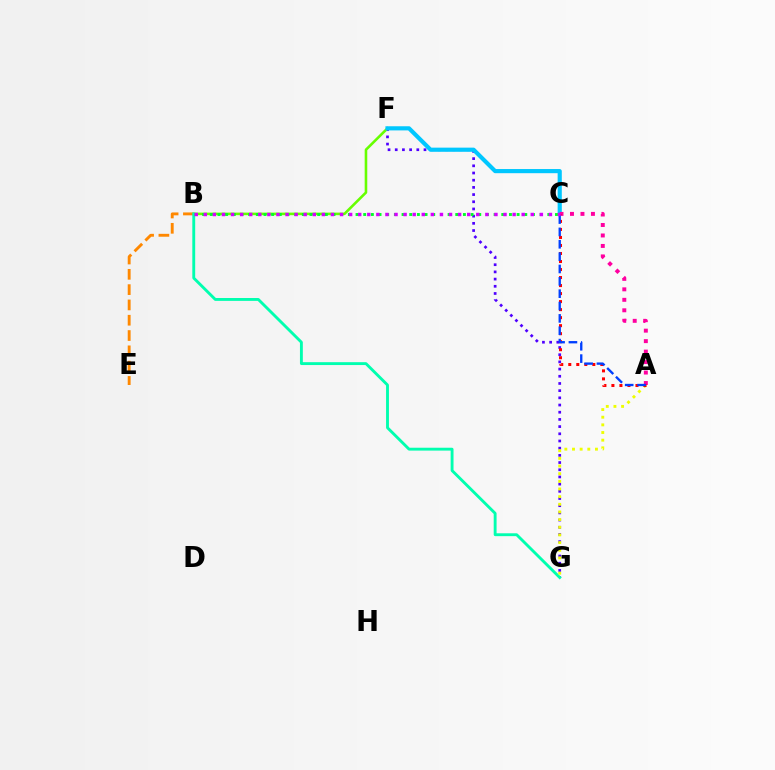{('F', 'G'): [{'color': '#4f00ff', 'line_style': 'dotted', 'thickness': 1.95}], ('B', 'F'): [{'color': '#66ff00', 'line_style': 'solid', 'thickness': 1.87}], ('B', 'E'): [{'color': '#ff8800', 'line_style': 'dashed', 'thickness': 2.08}], ('B', 'G'): [{'color': '#00ffaf', 'line_style': 'solid', 'thickness': 2.07}], ('C', 'F'): [{'color': '#00c7ff', 'line_style': 'solid', 'thickness': 2.99}], ('A', 'G'): [{'color': '#eeff00', 'line_style': 'dotted', 'thickness': 2.08}], ('A', 'C'): [{'color': '#ff00a0', 'line_style': 'dotted', 'thickness': 2.85}, {'color': '#ff0000', 'line_style': 'dotted', 'thickness': 2.18}, {'color': '#003fff', 'line_style': 'dashed', 'thickness': 1.68}], ('B', 'C'): [{'color': '#00ff27', 'line_style': 'dotted', 'thickness': 2.08}, {'color': '#d600ff', 'line_style': 'dotted', 'thickness': 2.47}]}